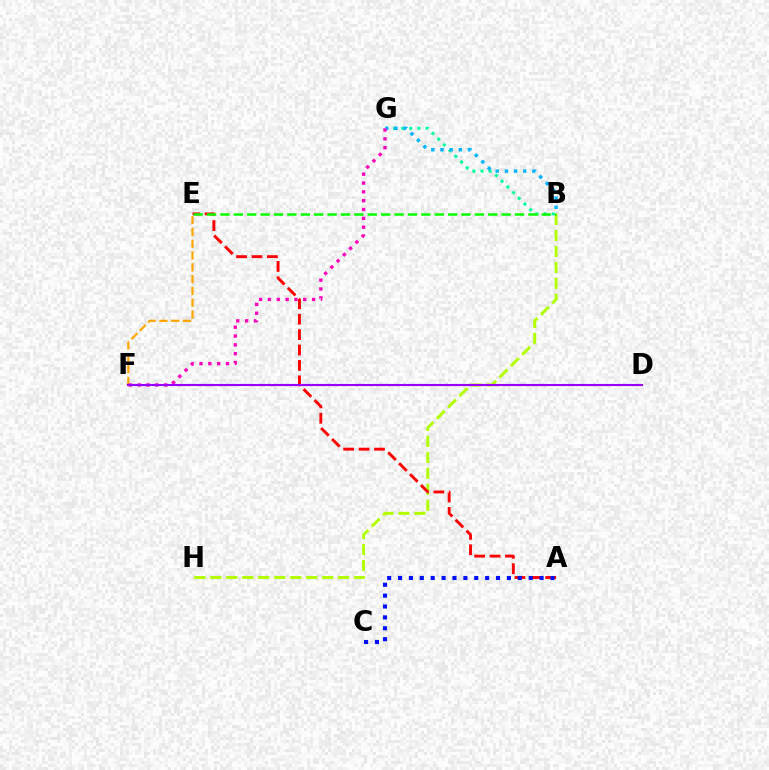{('B', 'H'): [{'color': '#b3ff00', 'line_style': 'dashed', 'thickness': 2.17}], ('E', 'F'): [{'color': '#ffa500', 'line_style': 'dashed', 'thickness': 1.6}], ('A', 'E'): [{'color': '#ff0000', 'line_style': 'dashed', 'thickness': 2.09}], ('B', 'G'): [{'color': '#00ff9d', 'line_style': 'dotted', 'thickness': 2.2}, {'color': '#00b5ff', 'line_style': 'dotted', 'thickness': 2.49}], ('A', 'C'): [{'color': '#0010ff', 'line_style': 'dotted', 'thickness': 2.96}], ('F', 'G'): [{'color': '#ff00bd', 'line_style': 'dotted', 'thickness': 2.4}], ('D', 'F'): [{'color': '#9b00ff', 'line_style': 'solid', 'thickness': 1.54}], ('B', 'E'): [{'color': '#08ff00', 'line_style': 'dashed', 'thickness': 1.82}]}